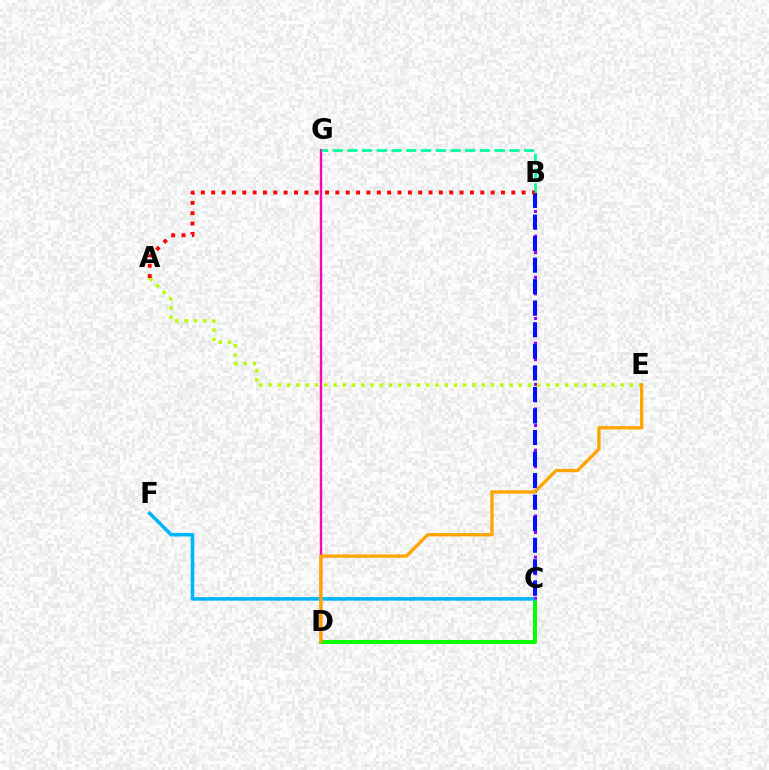{('C', 'D'): [{'color': '#08ff00', 'line_style': 'solid', 'thickness': 2.86}], ('C', 'F'): [{'color': '#00b5ff', 'line_style': 'solid', 'thickness': 2.58}], ('D', 'G'): [{'color': '#ff00bd', 'line_style': 'solid', 'thickness': 1.71}], ('B', 'C'): [{'color': '#9b00ff', 'line_style': 'dotted', 'thickness': 2.24}, {'color': '#0010ff', 'line_style': 'dashed', 'thickness': 2.93}], ('A', 'E'): [{'color': '#b3ff00', 'line_style': 'dotted', 'thickness': 2.52}], ('B', 'G'): [{'color': '#00ff9d', 'line_style': 'dashed', 'thickness': 2.0}], ('A', 'B'): [{'color': '#ff0000', 'line_style': 'dotted', 'thickness': 2.81}], ('D', 'E'): [{'color': '#ffa500', 'line_style': 'solid', 'thickness': 2.4}]}